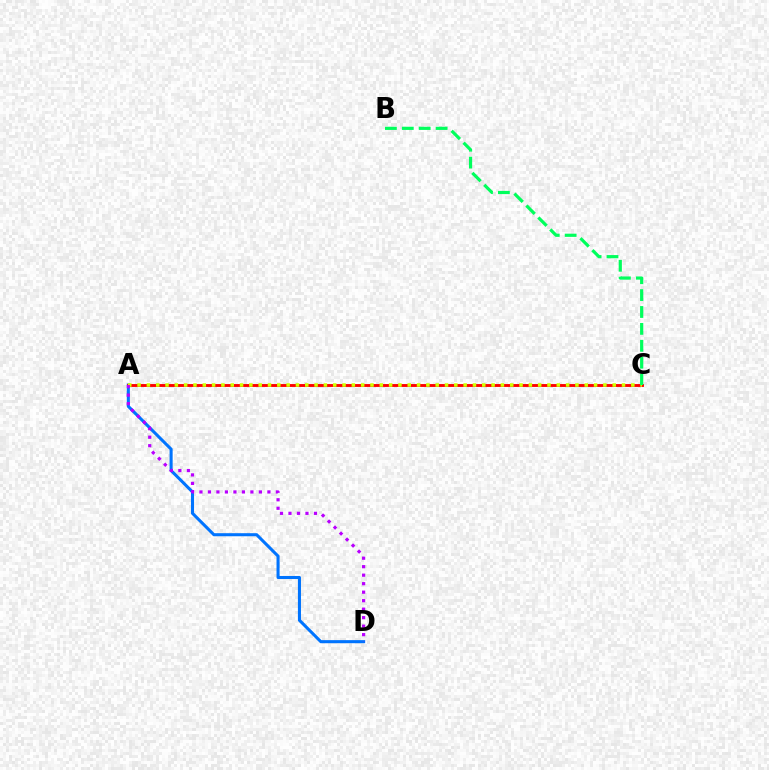{('A', 'D'): [{'color': '#0074ff', 'line_style': 'solid', 'thickness': 2.2}, {'color': '#b900ff', 'line_style': 'dotted', 'thickness': 2.31}], ('A', 'C'): [{'color': '#ff0000', 'line_style': 'solid', 'thickness': 2.07}, {'color': '#d1ff00', 'line_style': 'dotted', 'thickness': 2.53}], ('B', 'C'): [{'color': '#00ff5c', 'line_style': 'dashed', 'thickness': 2.3}]}